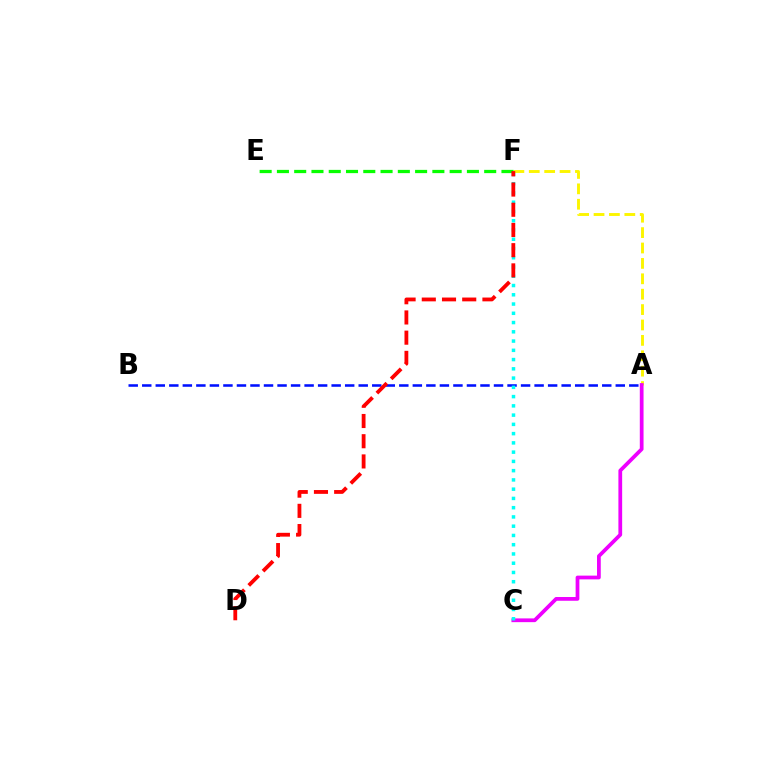{('A', 'F'): [{'color': '#fcf500', 'line_style': 'dashed', 'thickness': 2.09}], ('A', 'C'): [{'color': '#ee00ff', 'line_style': 'solid', 'thickness': 2.7}], ('E', 'F'): [{'color': '#08ff00', 'line_style': 'dashed', 'thickness': 2.35}], ('A', 'B'): [{'color': '#0010ff', 'line_style': 'dashed', 'thickness': 1.84}], ('C', 'F'): [{'color': '#00fff6', 'line_style': 'dotted', 'thickness': 2.51}], ('D', 'F'): [{'color': '#ff0000', 'line_style': 'dashed', 'thickness': 2.75}]}